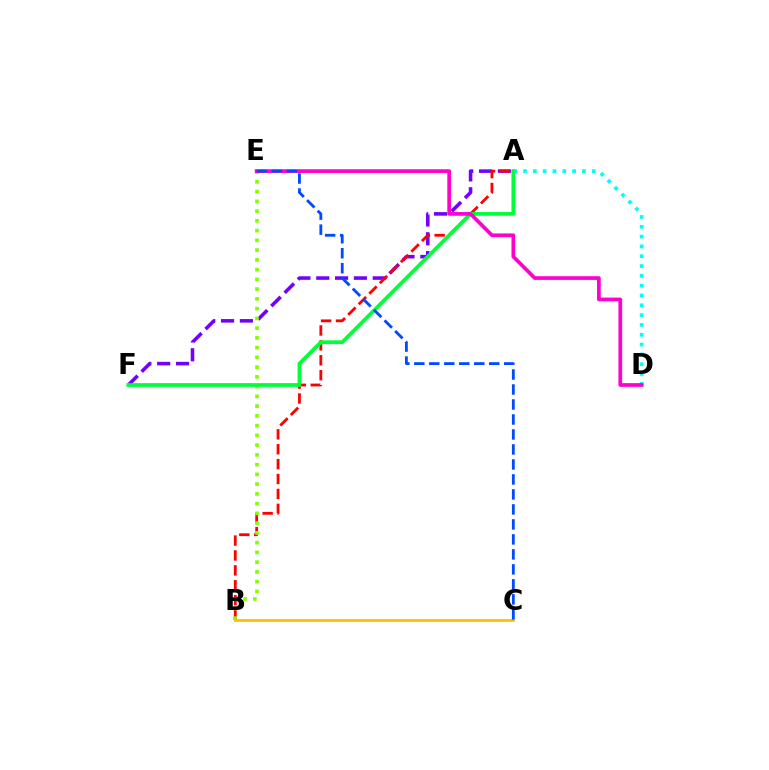{('A', 'F'): [{'color': '#7200ff', 'line_style': 'dashed', 'thickness': 2.56}, {'color': '#00ff39', 'line_style': 'solid', 'thickness': 2.7}], ('A', 'B'): [{'color': '#ff0000', 'line_style': 'dashed', 'thickness': 2.02}], ('A', 'D'): [{'color': '#00fff6', 'line_style': 'dotted', 'thickness': 2.67}], ('B', 'E'): [{'color': '#84ff00', 'line_style': 'dotted', 'thickness': 2.65}], ('B', 'C'): [{'color': '#ffbd00', 'line_style': 'solid', 'thickness': 1.96}], ('D', 'E'): [{'color': '#ff00cf', 'line_style': 'solid', 'thickness': 2.68}], ('C', 'E'): [{'color': '#004bff', 'line_style': 'dashed', 'thickness': 2.04}]}